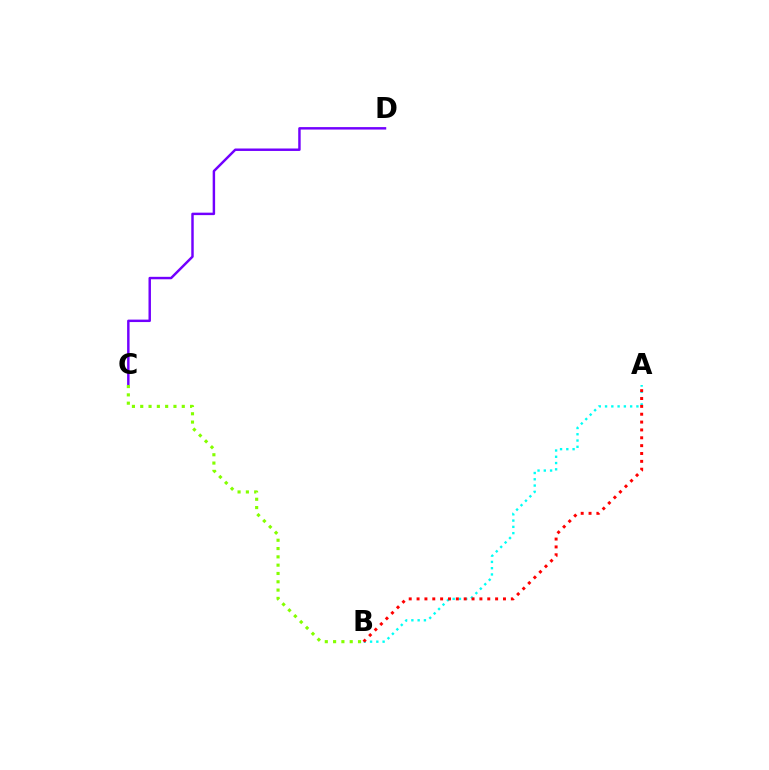{('C', 'D'): [{'color': '#7200ff', 'line_style': 'solid', 'thickness': 1.77}], ('A', 'B'): [{'color': '#00fff6', 'line_style': 'dotted', 'thickness': 1.7}, {'color': '#ff0000', 'line_style': 'dotted', 'thickness': 2.13}], ('B', 'C'): [{'color': '#84ff00', 'line_style': 'dotted', 'thickness': 2.26}]}